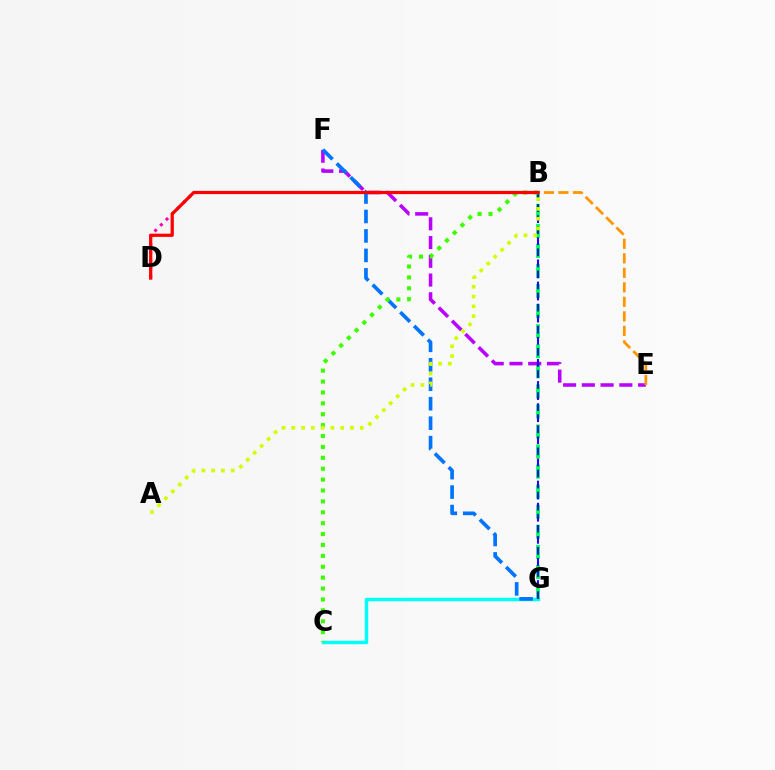{('C', 'G'): [{'color': '#00fff6', 'line_style': 'solid', 'thickness': 2.48}], ('B', 'G'): [{'color': '#00ff5c', 'line_style': 'dashed', 'thickness': 2.73}, {'color': '#2500ff', 'line_style': 'dashed', 'thickness': 1.5}], ('B', 'D'): [{'color': '#ff00ac', 'line_style': 'dotted', 'thickness': 2.18}, {'color': '#ff0000', 'line_style': 'solid', 'thickness': 2.32}], ('E', 'F'): [{'color': '#b900ff', 'line_style': 'dashed', 'thickness': 2.55}], ('B', 'E'): [{'color': '#ff9400', 'line_style': 'dashed', 'thickness': 1.97}], ('F', 'G'): [{'color': '#0074ff', 'line_style': 'dashed', 'thickness': 2.64}], ('B', 'C'): [{'color': '#3dff00', 'line_style': 'dotted', 'thickness': 2.96}], ('A', 'B'): [{'color': '#d1ff00', 'line_style': 'dotted', 'thickness': 2.66}]}